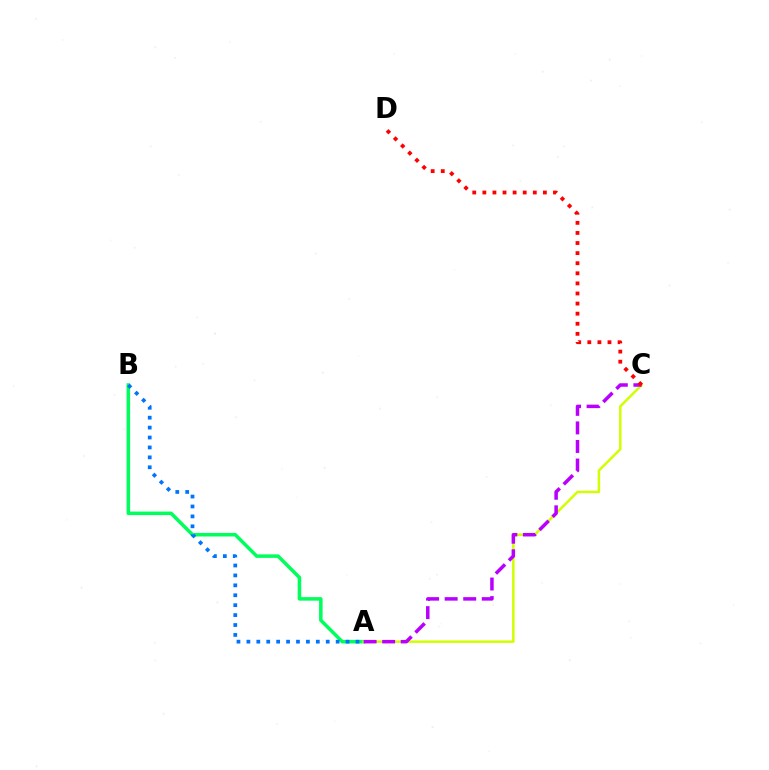{('A', 'B'): [{'color': '#00ff5c', 'line_style': 'solid', 'thickness': 2.54}, {'color': '#0074ff', 'line_style': 'dotted', 'thickness': 2.7}], ('A', 'C'): [{'color': '#d1ff00', 'line_style': 'solid', 'thickness': 1.8}, {'color': '#b900ff', 'line_style': 'dashed', 'thickness': 2.52}], ('C', 'D'): [{'color': '#ff0000', 'line_style': 'dotted', 'thickness': 2.74}]}